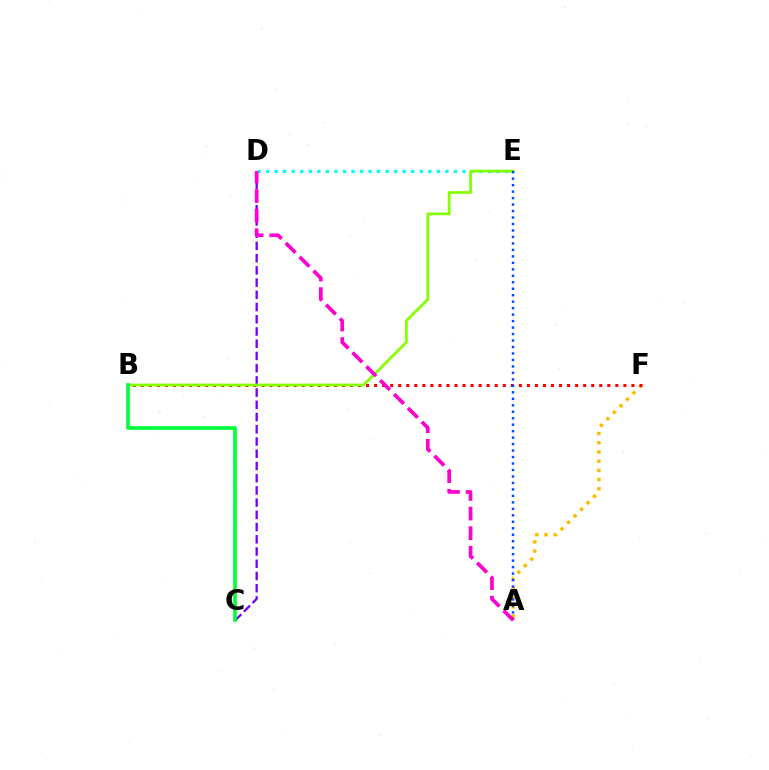{('A', 'F'): [{'color': '#ffbd00', 'line_style': 'dotted', 'thickness': 2.5}], ('C', 'D'): [{'color': '#7200ff', 'line_style': 'dashed', 'thickness': 1.66}], ('B', 'F'): [{'color': '#ff0000', 'line_style': 'dotted', 'thickness': 2.19}], ('D', 'E'): [{'color': '#00fff6', 'line_style': 'dotted', 'thickness': 2.32}], ('B', 'E'): [{'color': '#84ff00', 'line_style': 'solid', 'thickness': 1.98}], ('B', 'C'): [{'color': '#00ff39', 'line_style': 'solid', 'thickness': 2.63}], ('A', 'E'): [{'color': '#004bff', 'line_style': 'dotted', 'thickness': 1.76}], ('A', 'D'): [{'color': '#ff00cf', 'line_style': 'dashed', 'thickness': 2.66}]}